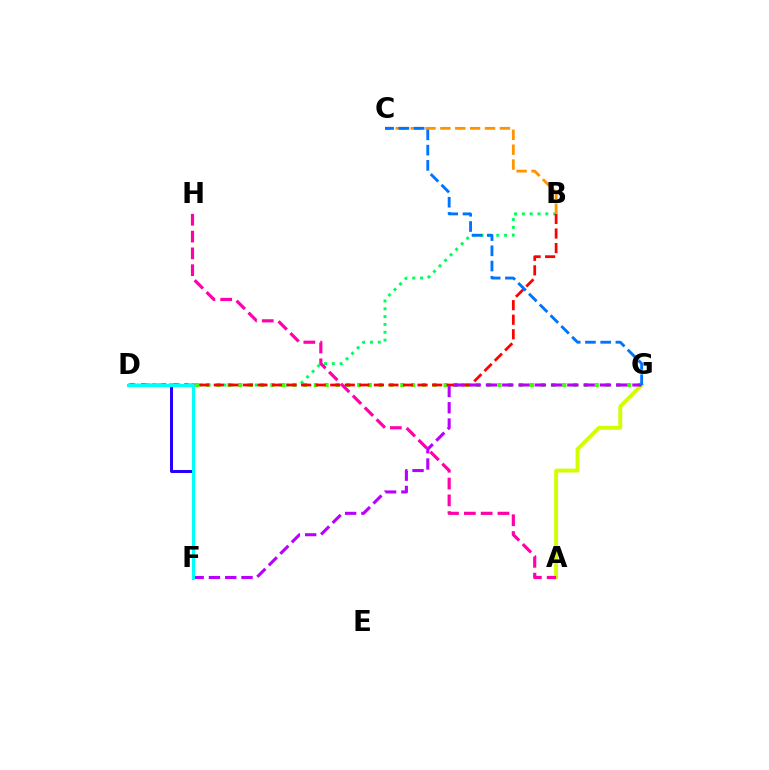{('B', 'D'): [{'color': '#00ff5c', 'line_style': 'dotted', 'thickness': 2.13}, {'color': '#ff0000', 'line_style': 'dashed', 'thickness': 1.98}], ('D', 'G'): [{'color': '#3dff00', 'line_style': 'dotted', 'thickness': 2.94}], ('D', 'F'): [{'color': '#2500ff', 'line_style': 'solid', 'thickness': 2.14}, {'color': '#00fff6', 'line_style': 'solid', 'thickness': 2.26}], ('A', 'G'): [{'color': '#d1ff00', 'line_style': 'solid', 'thickness': 2.8}], ('A', 'H'): [{'color': '#ff00ac', 'line_style': 'dashed', 'thickness': 2.28}], ('F', 'G'): [{'color': '#b900ff', 'line_style': 'dashed', 'thickness': 2.21}], ('B', 'C'): [{'color': '#ff9400', 'line_style': 'dashed', 'thickness': 2.02}], ('C', 'G'): [{'color': '#0074ff', 'line_style': 'dashed', 'thickness': 2.07}]}